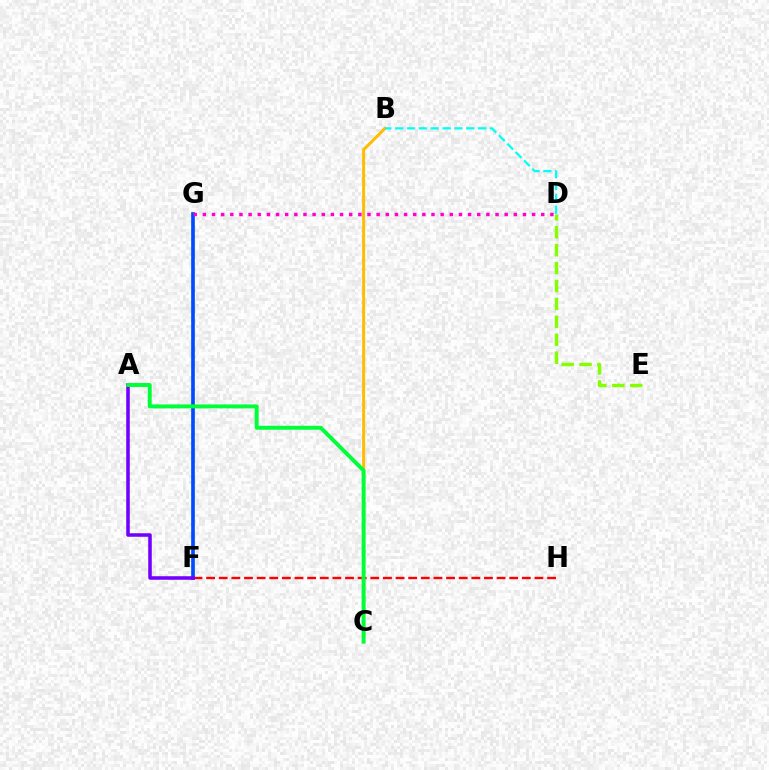{('B', 'C'): [{'color': '#ffbd00', 'line_style': 'solid', 'thickness': 2.16}], ('B', 'D'): [{'color': '#00fff6', 'line_style': 'dashed', 'thickness': 1.61}], ('D', 'E'): [{'color': '#84ff00', 'line_style': 'dashed', 'thickness': 2.43}], ('F', 'H'): [{'color': '#ff0000', 'line_style': 'dashed', 'thickness': 1.72}], ('F', 'G'): [{'color': '#004bff', 'line_style': 'solid', 'thickness': 2.64}], ('A', 'F'): [{'color': '#7200ff', 'line_style': 'solid', 'thickness': 2.56}], ('A', 'C'): [{'color': '#00ff39', 'line_style': 'solid', 'thickness': 2.84}], ('D', 'G'): [{'color': '#ff00cf', 'line_style': 'dotted', 'thickness': 2.48}]}